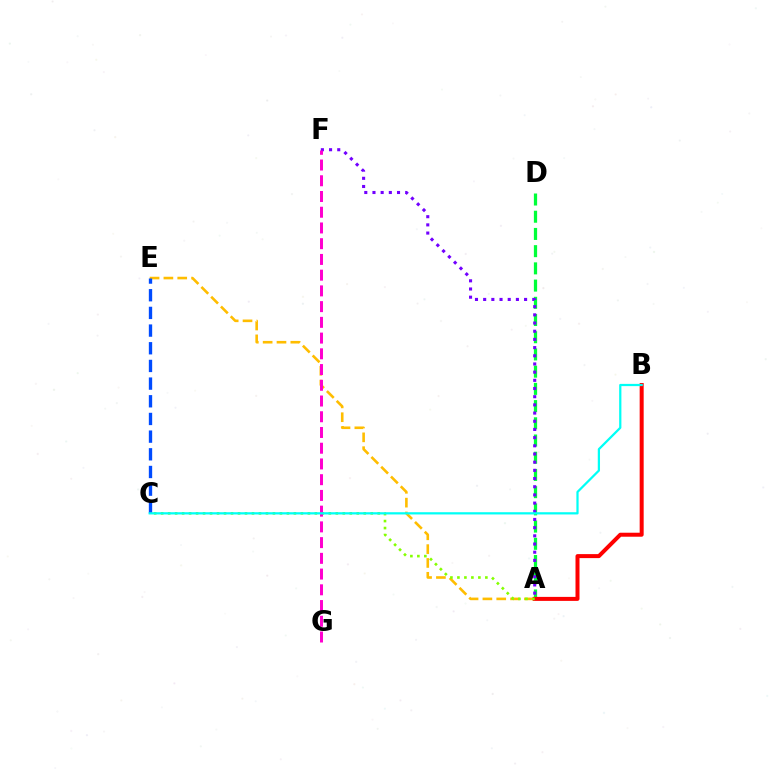{('A', 'D'): [{'color': '#00ff39', 'line_style': 'dashed', 'thickness': 2.34}], ('A', 'E'): [{'color': '#ffbd00', 'line_style': 'dashed', 'thickness': 1.88}], ('A', 'B'): [{'color': '#ff0000', 'line_style': 'solid', 'thickness': 2.88}], ('A', 'F'): [{'color': '#7200ff', 'line_style': 'dotted', 'thickness': 2.22}], ('A', 'C'): [{'color': '#84ff00', 'line_style': 'dotted', 'thickness': 1.9}], ('F', 'G'): [{'color': '#ff00cf', 'line_style': 'dashed', 'thickness': 2.14}], ('C', 'E'): [{'color': '#004bff', 'line_style': 'dashed', 'thickness': 2.4}], ('B', 'C'): [{'color': '#00fff6', 'line_style': 'solid', 'thickness': 1.61}]}